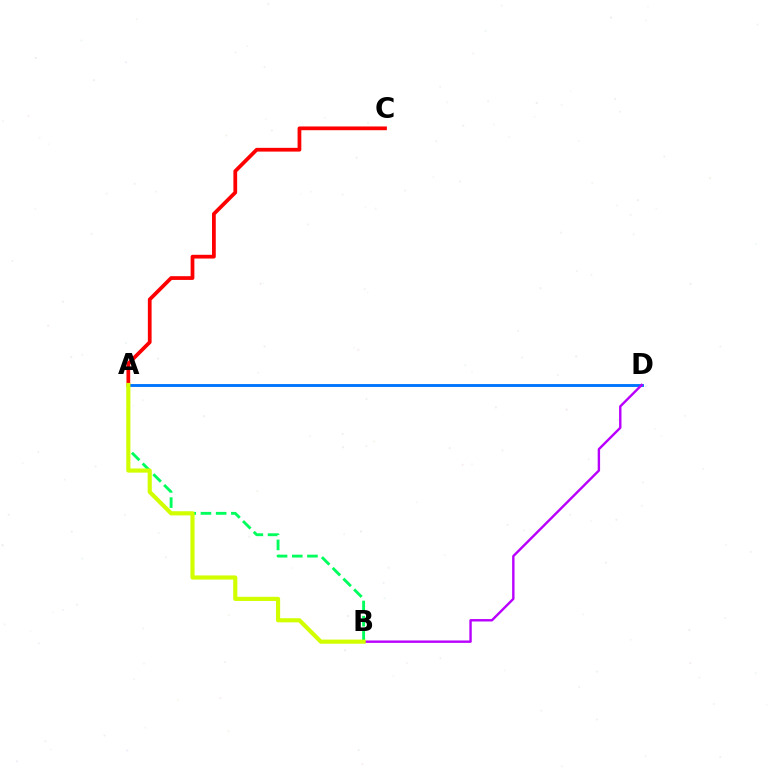{('A', 'C'): [{'color': '#ff0000', 'line_style': 'solid', 'thickness': 2.7}], ('A', 'B'): [{'color': '#00ff5c', 'line_style': 'dashed', 'thickness': 2.06}, {'color': '#d1ff00', 'line_style': 'solid', 'thickness': 2.99}], ('A', 'D'): [{'color': '#0074ff', 'line_style': 'solid', 'thickness': 2.08}], ('B', 'D'): [{'color': '#b900ff', 'line_style': 'solid', 'thickness': 1.73}]}